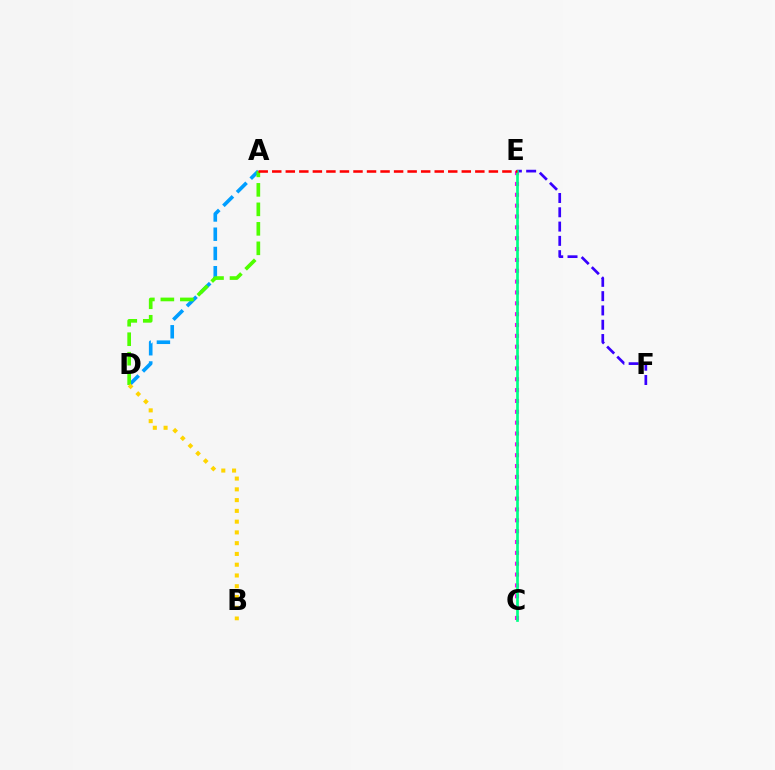{('A', 'D'): [{'color': '#009eff', 'line_style': 'dashed', 'thickness': 2.61}, {'color': '#4fff00', 'line_style': 'dashed', 'thickness': 2.65}], ('C', 'E'): [{'color': '#ff00ed', 'line_style': 'dotted', 'thickness': 2.95}, {'color': '#00ff86', 'line_style': 'solid', 'thickness': 1.93}], ('E', 'F'): [{'color': '#3700ff', 'line_style': 'dashed', 'thickness': 1.94}], ('B', 'D'): [{'color': '#ffd500', 'line_style': 'dotted', 'thickness': 2.92}], ('A', 'E'): [{'color': '#ff0000', 'line_style': 'dashed', 'thickness': 1.84}]}